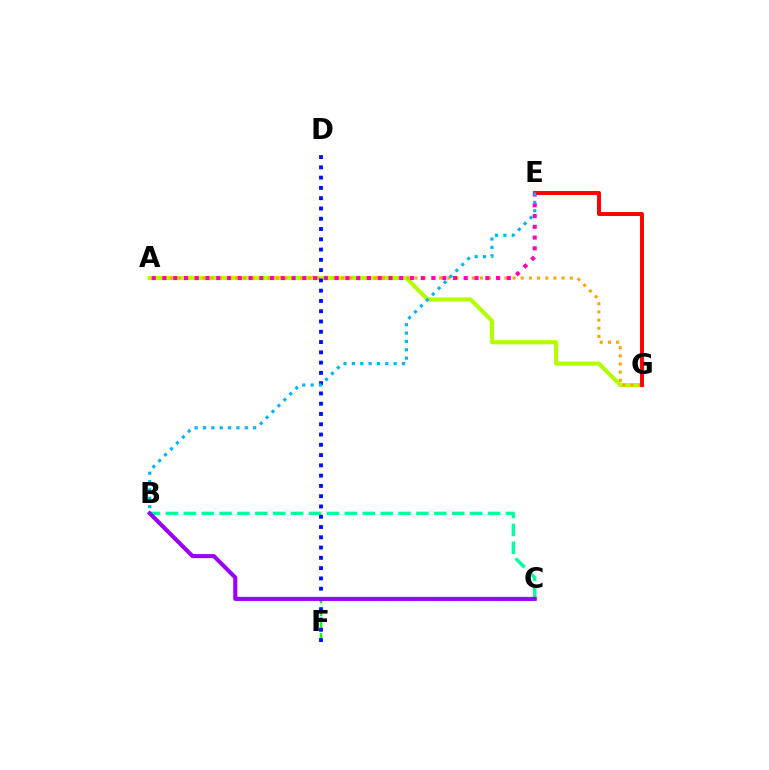{('B', 'C'): [{'color': '#00ff9d', 'line_style': 'dashed', 'thickness': 2.43}, {'color': '#9b00ff', 'line_style': 'solid', 'thickness': 2.94}], ('A', 'G'): [{'color': '#b3ff00', 'line_style': 'solid', 'thickness': 2.96}, {'color': '#ffa500', 'line_style': 'dotted', 'thickness': 2.22}], ('C', 'F'): [{'color': '#08ff00', 'line_style': 'dashed', 'thickness': 1.75}], ('A', 'E'): [{'color': '#ff00bd', 'line_style': 'dotted', 'thickness': 2.92}], ('D', 'F'): [{'color': '#0010ff', 'line_style': 'dotted', 'thickness': 2.79}], ('E', 'G'): [{'color': '#ff0000', 'line_style': 'solid', 'thickness': 2.84}], ('B', 'E'): [{'color': '#00b5ff', 'line_style': 'dotted', 'thickness': 2.27}]}